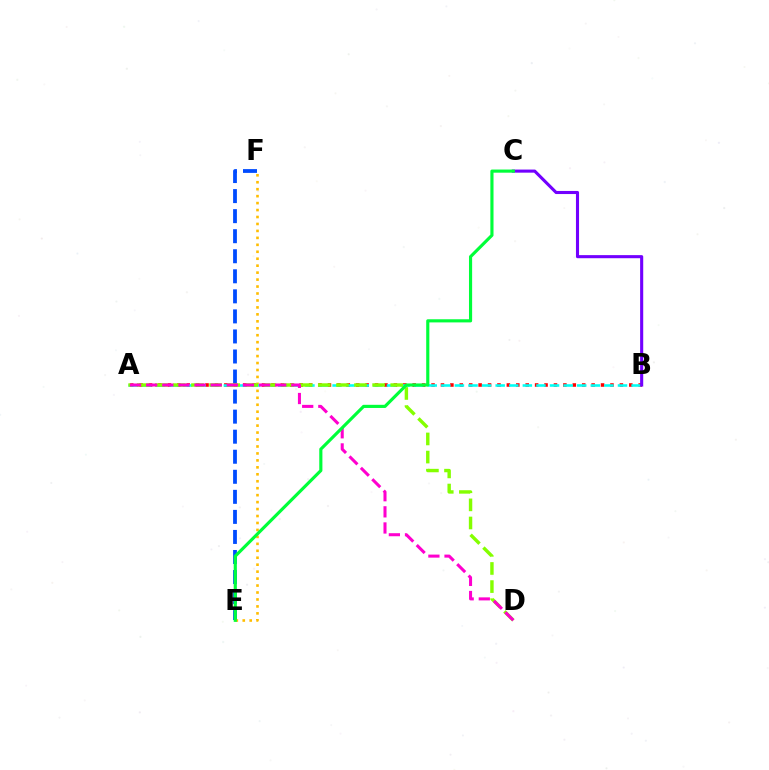{('A', 'B'): [{'color': '#ff0000', 'line_style': 'dotted', 'thickness': 2.56}, {'color': '#00fff6', 'line_style': 'dashed', 'thickness': 1.85}], ('E', 'F'): [{'color': '#004bff', 'line_style': 'dashed', 'thickness': 2.72}, {'color': '#ffbd00', 'line_style': 'dotted', 'thickness': 1.89}], ('B', 'C'): [{'color': '#7200ff', 'line_style': 'solid', 'thickness': 2.23}], ('A', 'D'): [{'color': '#84ff00', 'line_style': 'dashed', 'thickness': 2.46}, {'color': '#ff00cf', 'line_style': 'dashed', 'thickness': 2.19}], ('C', 'E'): [{'color': '#00ff39', 'line_style': 'solid', 'thickness': 2.26}]}